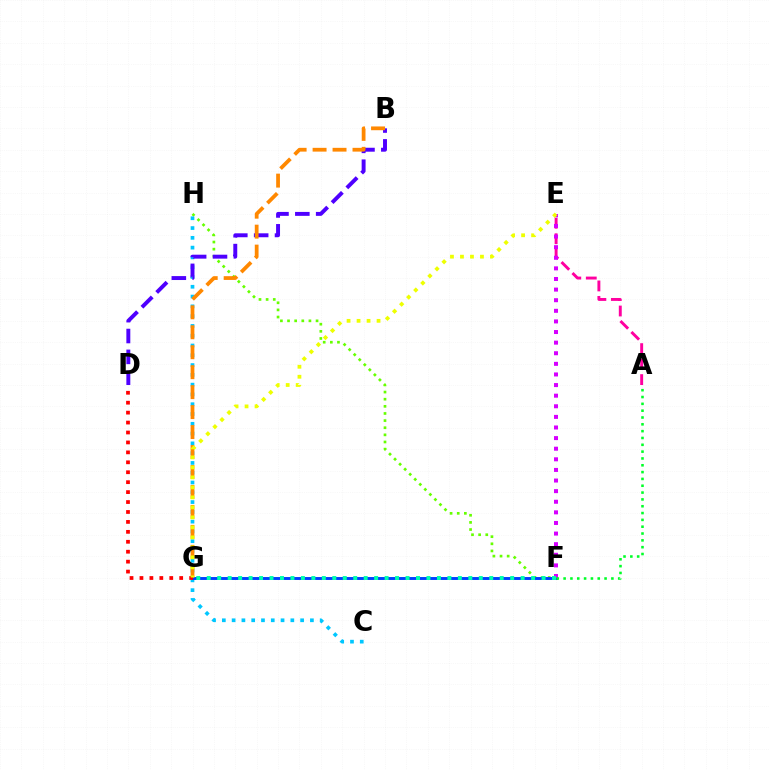{('F', 'H'): [{'color': '#66ff00', 'line_style': 'dotted', 'thickness': 1.94}], ('C', 'H'): [{'color': '#00c7ff', 'line_style': 'dotted', 'thickness': 2.66}], ('A', 'E'): [{'color': '#ff00a0', 'line_style': 'dashed', 'thickness': 2.1}], ('B', 'D'): [{'color': '#4f00ff', 'line_style': 'dashed', 'thickness': 2.83}], ('F', 'G'): [{'color': '#003fff', 'line_style': 'solid', 'thickness': 2.1}, {'color': '#00ffaf', 'line_style': 'dotted', 'thickness': 2.84}], ('E', 'F'): [{'color': '#d600ff', 'line_style': 'dotted', 'thickness': 2.88}], ('A', 'F'): [{'color': '#00ff27', 'line_style': 'dotted', 'thickness': 1.85}], ('B', 'G'): [{'color': '#ff8800', 'line_style': 'dashed', 'thickness': 2.71}], ('D', 'G'): [{'color': '#ff0000', 'line_style': 'dotted', 'thickness': 2.7}], ('E', 'G'): [{'color': '#eeff00', 'line_style': 'dotted', 'thickness': 2.72}]}